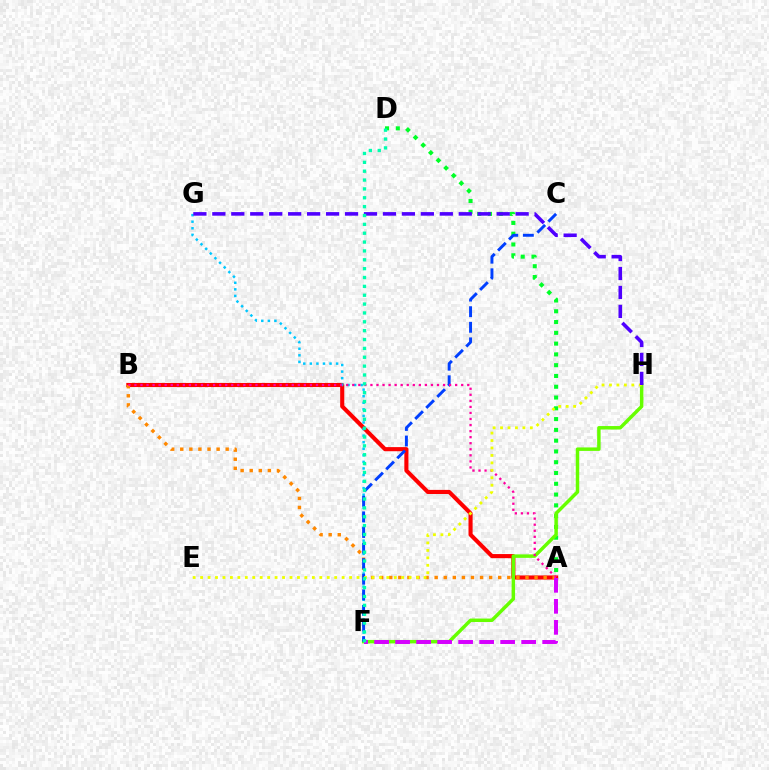{('A', 'D'): [{'color': '#00ff27', 'line_style': 'dotted', 'thickness': 2.93}], ('A', 'B'): [{'color': '#ff0000', 'line_style': 'solid', 'thickness': 2.96}, {'color': '#ff8800', 'line_style': 'dotted', 'thickness': 2.47}, {'color': '#ff00a0', 'line_style': 'dotted', 'thickness': 1.64}], ('F', 'H'): [{'color': '#66ff00', 'line_style': 'solid', 'thickness': 2.5}], ('A', 'F'): [{'color': '#d600ff', 'line_style': 'dashed', 'thickness': 2.85}], ('F', 'G'): [{'color': '#00c7ff', 'line_style': 'dotted', 'thickness': 1.78}], ('C', 'F'): [{'color': '#003fff', 'line_style': 'dashed', 'thickness': 2.12}], ('E', 'H'): [{'color': '#eeff00', 'line_style': 'dotted', 'thickness': 2.02}], ('G', 'H'): [{'color': '#4f00ff', 'line_style': 'dashed', 'thickness': 2.58}], ('D', 'F'): [{'color': '#00ffaf', 'line_style': 'dotted', 'thickness': 2.41}]}